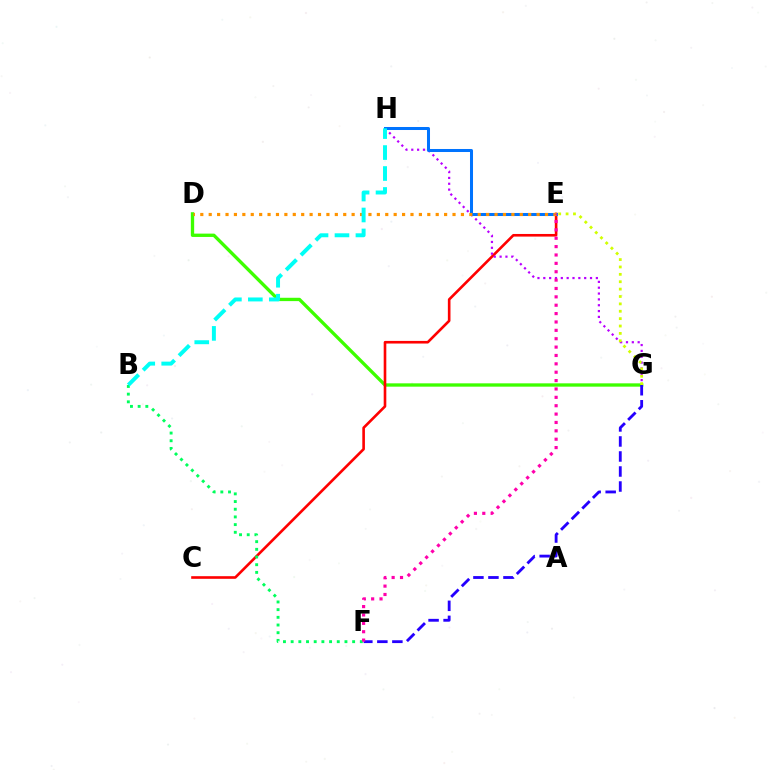{('D', 'G'): [{'color': '#3dff00', 'line_style': 'solid', 'thickness': 2.4}], ('C', 'E'): [{'color': '#ff0000', 'line_style': 'solid', 'thickness': 1.89}], ('G', 'H'): [{'color': '#b900ff', 'line_style': 'dotted', 'thickness': 1.59}], ('E', 'H'): [{'color': '#0074ff', 'line_style': 'solid', 'thickness': 2.17}], ('E', 'G'): [{'color': '#d1ff00', 'line_style': 'dotted', 'thickness': 2.01}], ('D', 'E'): [{'color': '#ff9400', 'line_style': 'dotted', 'thickness': 2.28}], ('B', 'F'): [{'color': '#00ff5c', 'line_style': 'dotted', 'thickness': 2.09}], ('F', 'G'): [{'color': '#2500ff', 'line_style': 'dashed', 'thickness': 2.04}], ('B', 'H'): [{'color': '#00fff6', 'line_style': 'dashed', 'thickness': 2.85}], ('E', 'F'): [{'color': '#ff00ac', 'line_style': 'dotted', 'thickness': 2.28}]}